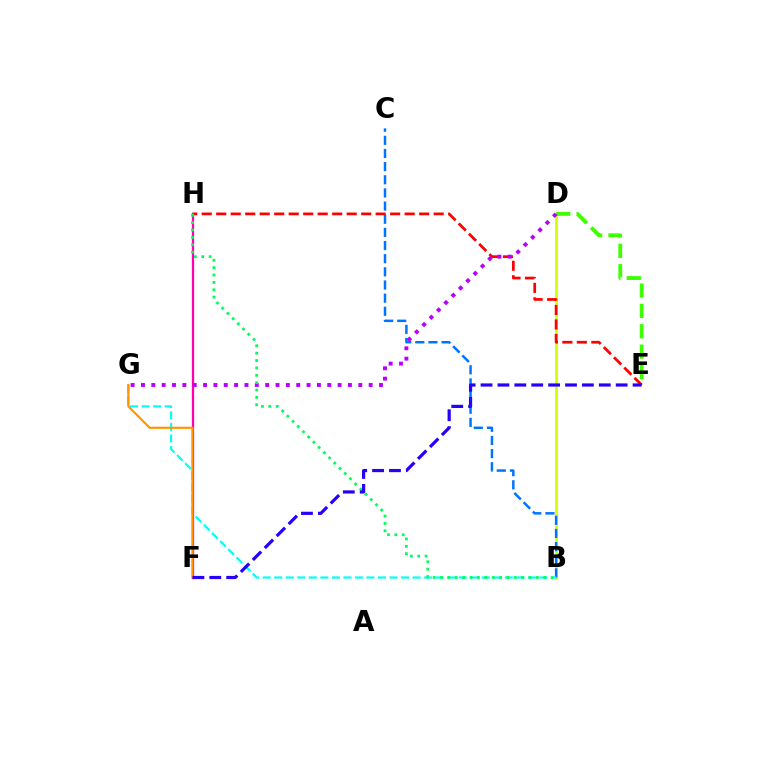{('B', 'D'): [{'color': '#d1ff00', 'line_style': 'solid', 'thickness': 2.0}], ('B', 'C'): [{'color': '#0074ff', 'line_style': 'dashed', 'thickness': 1.79}], ('D', 'E'): [{'color': '#3dff00', 'line_style': 'dashed', 'thickness': 2.77}], ('E', 'H'): [{'color': '#ff0000', 'line_style': 'dashed', 'thickness': 1.97}], ('B', 'G'): [{'color': '#00fff6', 'line_style': 'dashed', 'thickness': 1.57}], ('F', 'H'): [{'color': '#ff00ac', 'line_style': 'solid', 'thickness': 1.64}], ('F', 'G'): [{'color': '#ff9400', 'line_style': 'solid', 'thickness': 1.54}], ('D', 'G'): [{'color': '#b900ff', 'line_style': 'dotted', 'thickness': 2.81}], ('B', 'H'): [{'color': '#00ff5c', 'line_style': 'dotted', 'thickness': 2.0}], ('E', 'F'): [{'color': '#2500ff', 'line_style': 'dashed', 'thickness': 2.3}]}